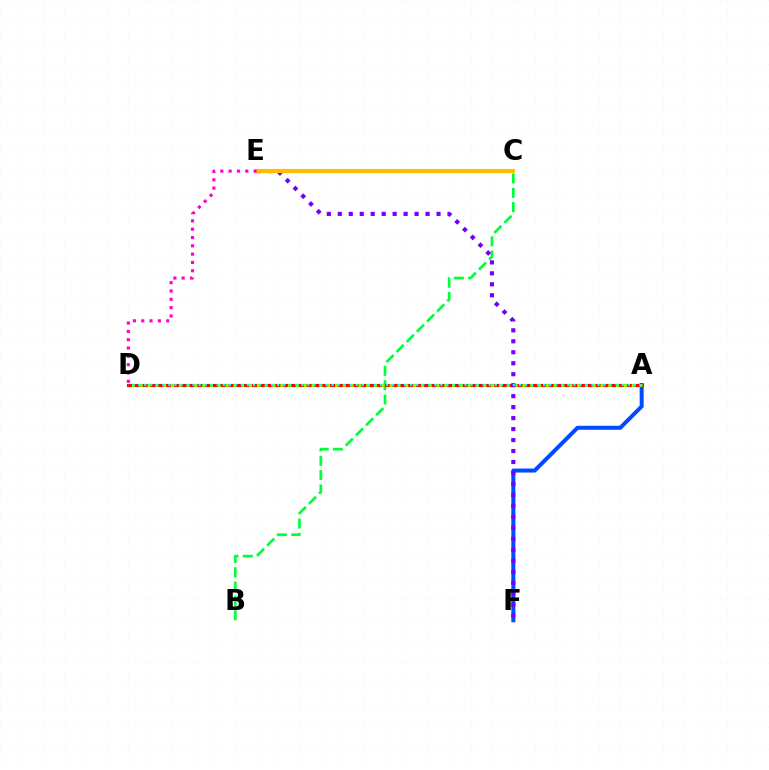{('A', 'F'): [{'color': '#004bff', 'line_style': 'solid', 'thickness': 2.88}], ('B', 'C'): [{'color': '#00ff39', 'line_style': 'dashed', 'thickness': 1.95}], ('A', 'D'): [{'color': '#ff0000', 'line_style': 'solid', 'thickness': 2.22}, {'color': '#84ff00', 'line_style': 'dotted', 'thickness': 2.12}, {'color': '#00fff6', 'line_style': 'dotted', 'thickness': 1.64}], ('E', 'F'): [{'color': '#7200ff', 'line_style': 'dotted', 'thickness': 2.98}], ('C', 'E'): [{'color': '#ffbd00', 'line_style': 'solid', 'thickness': 2.97}], ('D', 'E'): [{'color': '#ff00cf', 'line_style': 'dotted', 'thickness': 2.26}]}